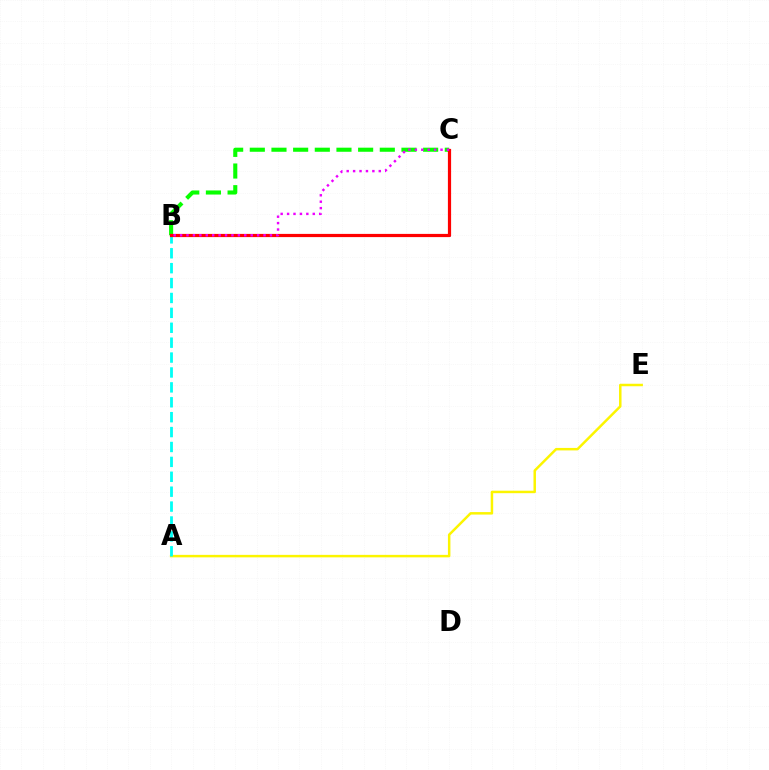{('B', 'C'): [{'color': '#08ff00', 'line_style': 'dashed', 'thickness': 2.94}, {'color': '#0010ff', 'line_style': 'dashed', 'thickness': 2.06}, {'color': '#ff0000', 'line_style': 'solid', 'thickness': 2.3}, {'color': '#ee00ff', 'line_style': 'dotted', 'thickness': 1.74}], ('A', 'E'): [{'color': '#fcf500', 'line_style': 'solid', 'thickness': 1.79}], ('A', 'B'): [{'color': '#00fff6', 'line_style': 'dashed', 'thickness': 2.02}]}